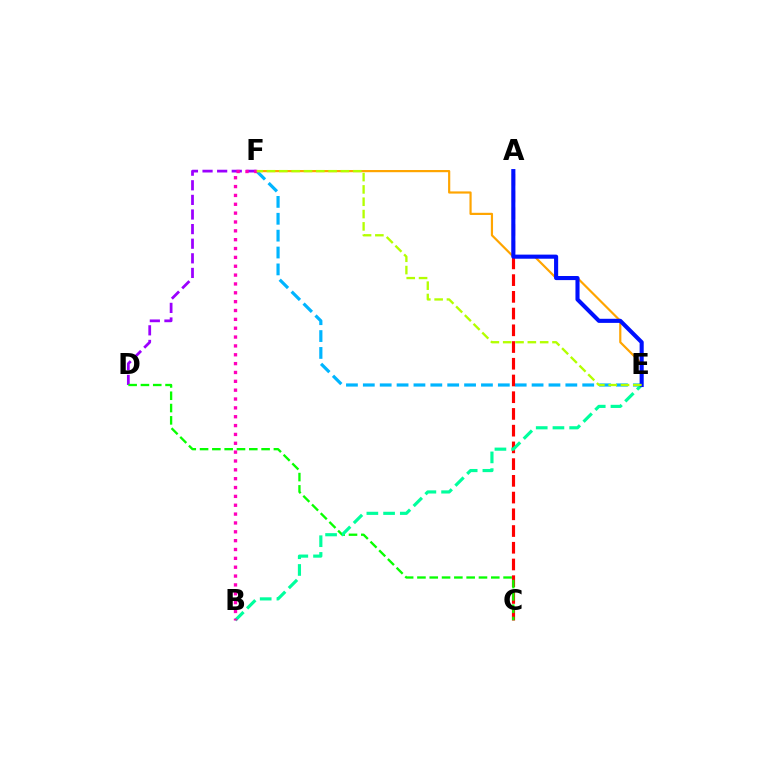{('E', 'F'): [{'color': '#00b5ff', 'line_style': 'dashed', 'thickness': 2.29}, {'color': '#ffa500', 'line_style': 'solid', 'thickness': 1.57}, {'color': '#b3ff00', 'line_style': 'dashed', 'thickness': 1.67}], ('D', 'F'): [{'color': '#9b00ff', 'line_style': 'dashed', 'thickness': 1.98}], ('A', 'C'): [{'color': '#ff0000', 'line_style': 'dashed', 'thickness': 2.27}], ('C', 'D'): [{'color': '#08ff00', 'line_style': 'dashed', 'thickness': 1.67}], ('B', 'E'): [{'color': '#00ff9d', 'line_style': 'dashed', 'thickness': 2.27}], ('B', 'F'): [{'color': '#ff00bd', 'line_style': 'dotted', 'thickness': 2.41}], ('A', 'E'): [{'color': '#0010ff', 'line_style': 'solid', 'thickness': 2.95}]}